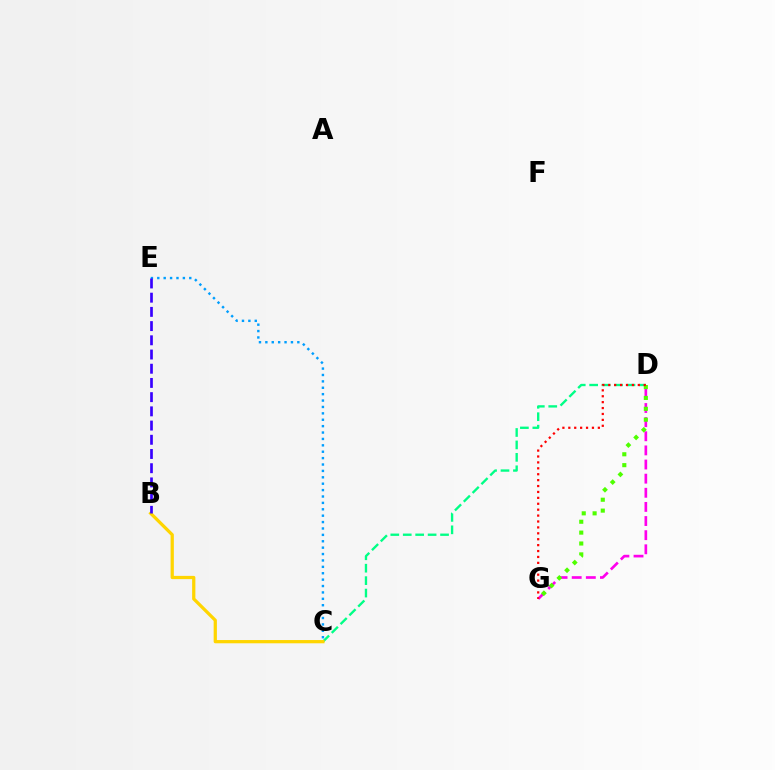{('C', 'D'): [{'color': '#00ff86', 'line_style': 'dashed', 'thickness': 1.69}], ('C', 'E'): [{'color': '#009eff', 'line_style': 'dotted', 'thickness': 1.74}], ('D', 'G'): [{'color': '#ff00ed', 'line_style': 'dashed', 'thickness': 1.92}, {'color': '#4fff00', 'line_style': 'dotted', 'thickness': 2.96}, {'color': '#ff0000', 'line_style': 'dotted', 'thickness': 1.61}], ('B', 'C'): [{'color': '#ffd500', 'line_style': 'solid', 'thickness': 2.34}], ('B', 'E'): [{'color': '#3700ff', 'line_style': 'dashed', 'thickness': 1.93}]}